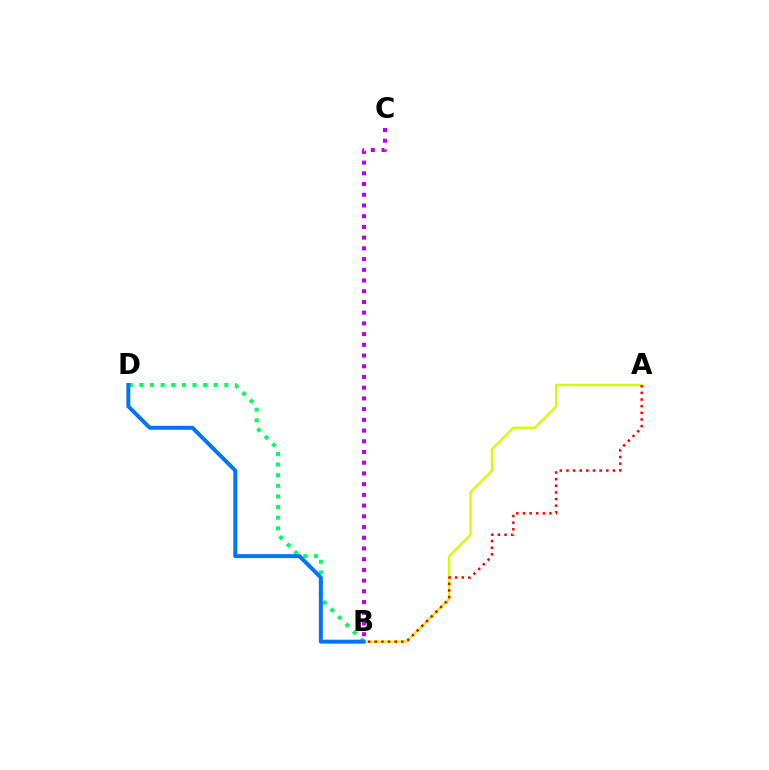{('A', 'B'): [{'color': '#d1ff00', 'line_style': 'solid', 'thickness': 1.7}, {'color': '#ff0000', 'line_style': 'dotted', 'thickness': 1.8}], ('B', 'C'): [{'color': '#b900ff', 'line_style': 'dotted', 'thickness': 2.91}], ('B', 'D'): [{'color': '#00ff5c', 'line_style': 'dotted', 'thickness': 2.89}, {'color': '#0074ff', 'line_style': 'solid', 'thickness': 2.85}]}